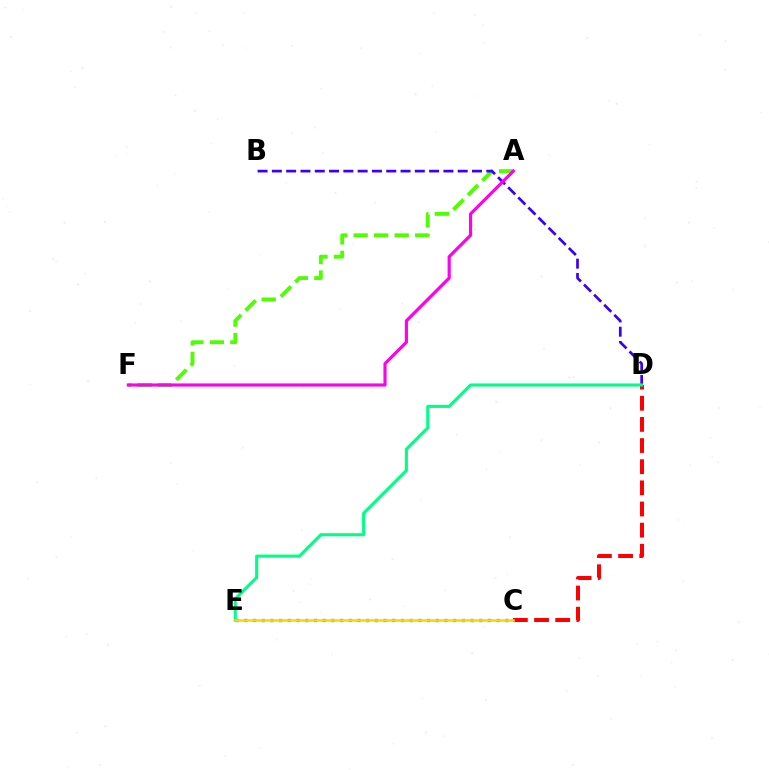{('C', 'D'): [{'color': '#ff0000', 'line_style': 'dashed', 'thickness': 2.87}], ('A', 'F'): [{'color': '#4fff00', 'line_style': 'dashed', 'thickness': 2.79}, {'color': '#ff00ed', 'line_style': 'solid', 'thickness': 2.27}], ('B', 'D'): [{'color': '#3700ff', 'line_style': 'dashed', 'thickness': 1.94}], ('C', 'E'): [{'color': '#009eff', 'line_style': 'dotted', 'thickness': 2.36}, {'color': '#ffd500', 'line_style': 'solid', 'thickness': 1.83}], ('D', 'E'): [{'color': '#00ff86', 'line_style': 'solid', 'thickness': 2.23}]}